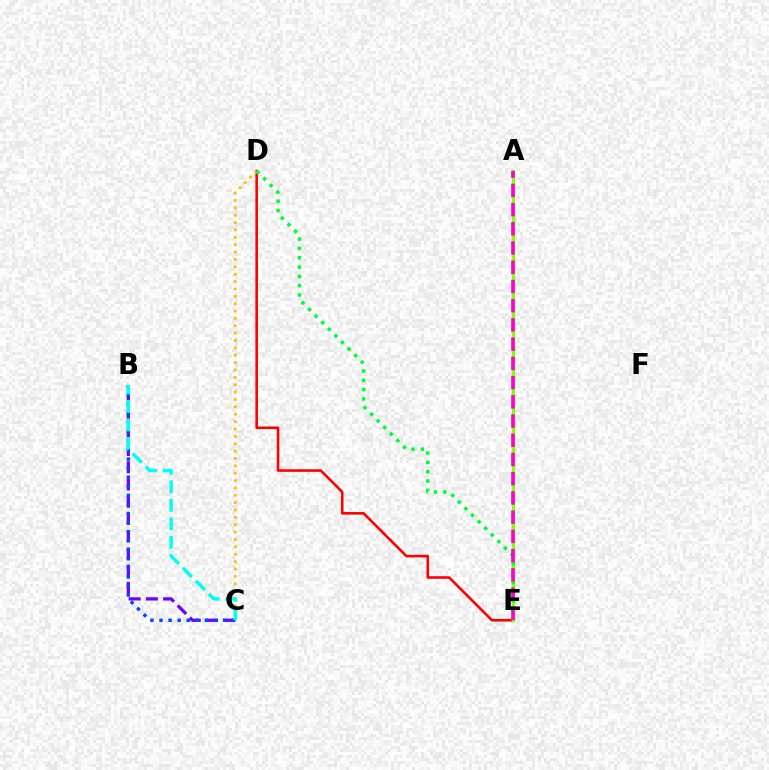{('D', 'E'): [{'color': '#ff0000', 'line_style': 'solid', 'thickness': 1.86}, {'color': '#00ff39', 'line_style': 'dotted', 'thickness': 2.53}], ('C', 'D'): [{'color': '#ffbd00', 'line_style': 'dotted', 'thickness': 2.0}], ('B', 'C'): [{'color': '#7200ff', 'line_style': 'dashed', 'thickness': 2.34}, {'color': '#004bff', 'line_style': 'dotted', 'thickness': 2.46}, {'color': '#00fff6', 'line_style': 'dashed', 'thickness': 2.51}], ('A', 'E'): [{'color': '#84ff00', 'line_style': 'solid', 'thickness': 2.43}, {'color': '#ff00cf', 'line_style': 'dashed', 'thickness': 2.61}]}